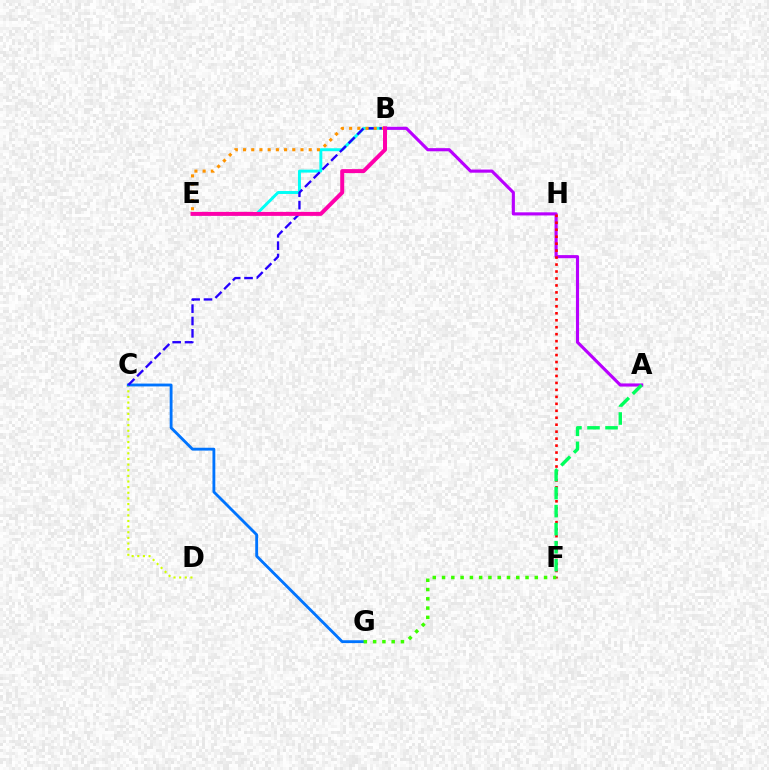{('C', 'D'): [{'color': '#d1ff00', 'line_style': 'dotted', 'thickness': 1.53}], ('A', 'B'): [{'color': '#b900ff', 'line_style': 'solid', 'thickness': 2.26}], ('F', 'H'): [{'color': '#ff0000', 'line_style': 'dotted', 'thickness': 1.89}], ('B', 'E'): [{'color': '#00fff6', 'line_style': 'solid', 'thickness': 2.12}, {'color': '#ff9400', 'line_style': 'dotted', 'thickness': 2.23}, {'color': '#ff00ac', 'line_style': 'solid', 'thickness': 2.86}], ('C', 'G'): [{'color': '#0074ff', 'line_style': 'solid', 'thickness': 2.05}], ('A', 'F'): [{'color': '#00ff5c', 'line_style': 'dashed', 'thickness': 2.45}], ('B', 'C'): [{'color': '#2500ff', 'line_style': 'dashed', 'thickness': 1.68}], ('F', 'G'): [{'color': '#3dff00', 'line_style': 'dotted', 'thickness': 2.52}]}